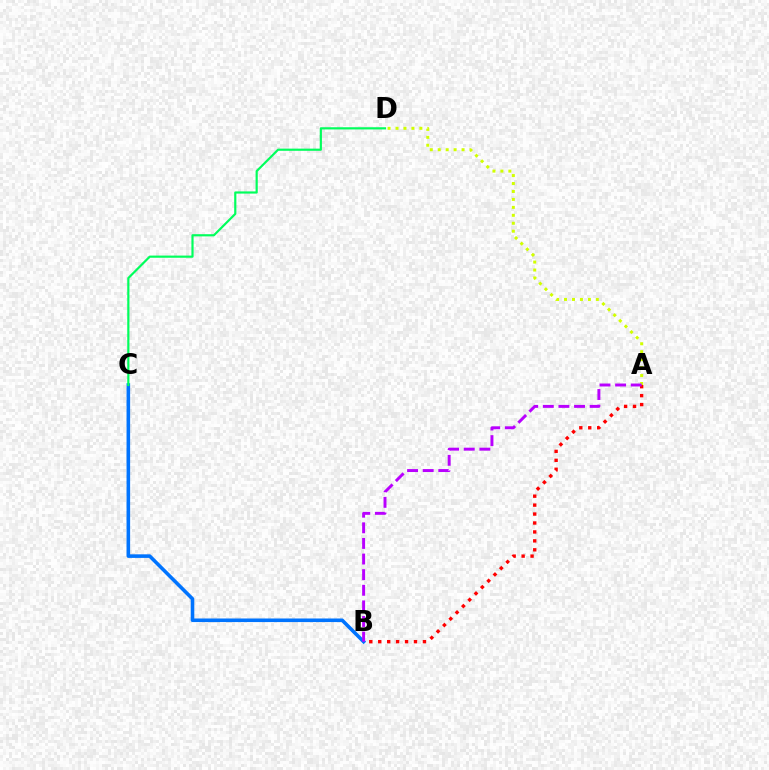{('B', 'C'): [{'color': '#0074ff', 'line_style': 'solid', 'thickness': 2.58}], ('A', 'B'): [{'color': '#ff0000', 'line_style': 'dotted', 'thickness': 2.43}, {'color': '#b900ff', 'line_style': 'dashed', 'thickness': 2.12}], ('A', 'D'): [{'color': '#d1ff00', 'line_style': 'dotted', 'thickness': 2.16}], ('C', 'D'): [{'color': '#00ff5c', 'line_style': 'solid', 'thickness': 1.57}]}